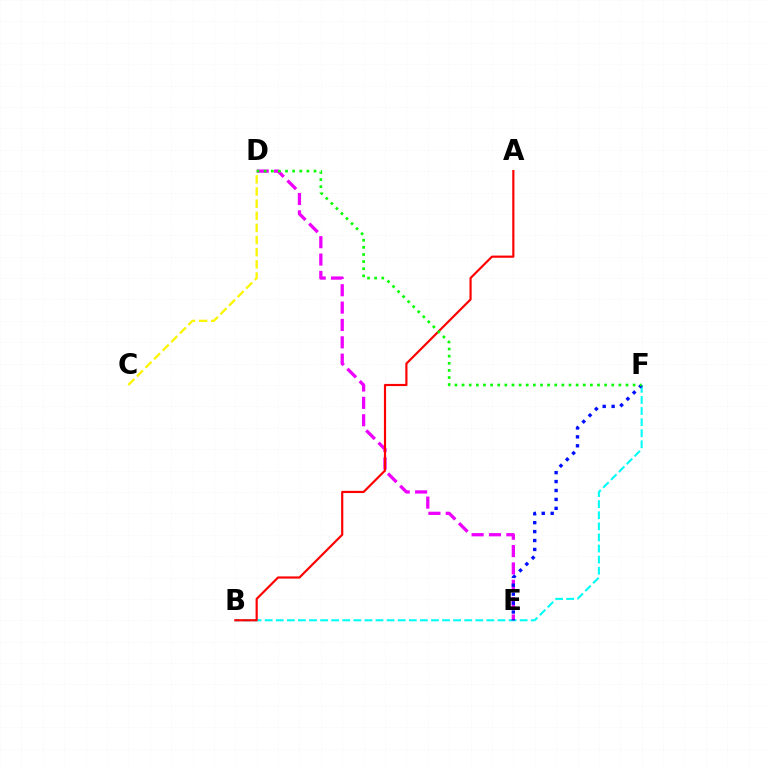{('B', 'F'): [{'color': '#00fff6', 'line_style': 'dashed', 'thickness': 1.51}], ('D', 'E'): [{'color': '#ee00ff', 'line_style': 'dashed', 'thickness': 2.36}], ('C', 'D'): [{'color': '#fcf500', 'line_style': 'dashed', 'thickness': 1.65}], ('E', 'F'): [{'color': '#0010ff', 'line_style': 'dotted', 'thickness': 2.43}], ('A', 'B'): [{'color': '#ff0000', 'line_style': 'solid', 'thickness': 1.57}], ('D', 'F'): [{'color': '#08ff00', 'line_style': 'dotted', 'thickness': 1.94}]}